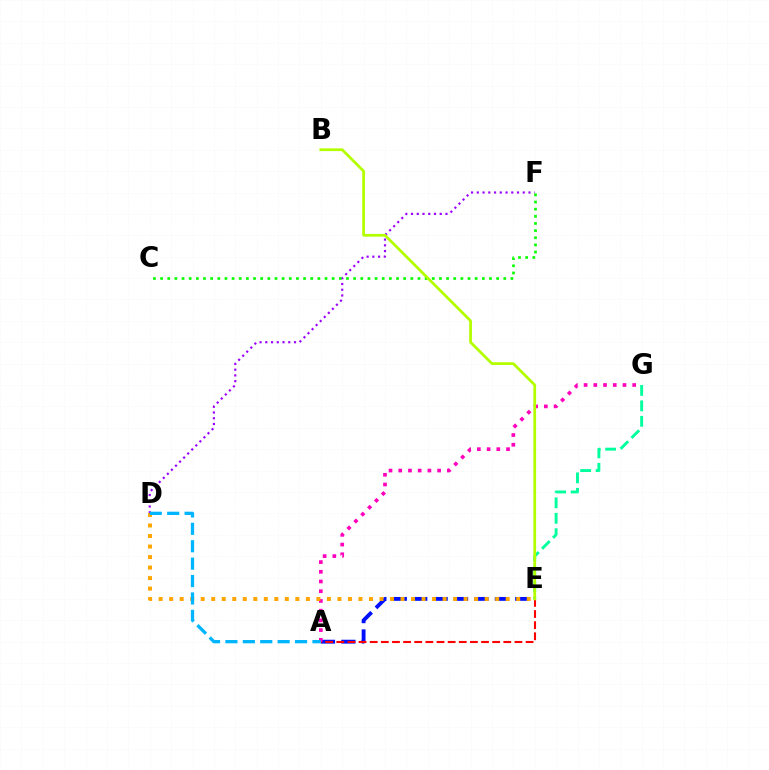{('D', 'F'): [{'color': '#9b00ff', 'line_style': 'dotted', 'thickness': 1.56}], ('A', 'E'): [{'color': '#0010ff', 'line_style': 'dashed', 'thickness': 2.77}, {'color': '#ff0000', 'line_style': 'dashed', 'thickness': 1.51}], ('E', 'G'): [{'color': '#00ff9d', 'line_style': 'dashed', 'thickness': 2.1}], ('C', 'F'): [{'color': '#08ff00', 'line_style': 'dotted', 'thickness': 1.94}], ('A', 'G'): [{'color': '#ff00bd', 'line_style': 'dotted', 'thickness': 2.64}], ('B', 'E'): [{'color': '#b3ff00', 'line_style': 'solid', 'thickness': 1.98}], ('D', 'E'): [{'color': '#ffa500', 'line_style': 'dotted', 'thickness': 2.86}], ('A', 'D'): [{'color': '#00b5ff', 'line_style': 'dashed', 'thickness': 2.36}]}